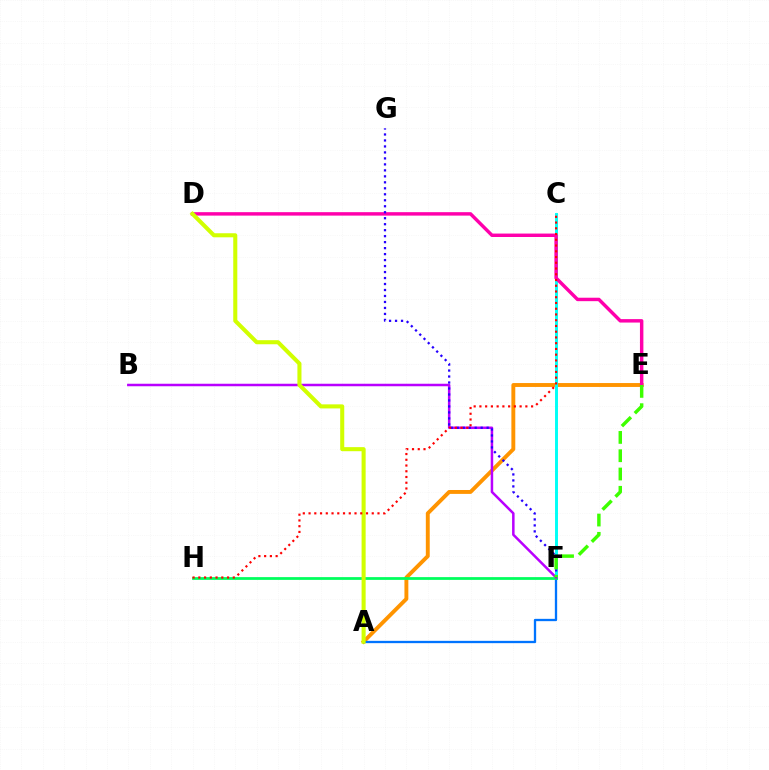{('A', 'E'): [{'color': '#ff9400', 'line_style': 'solid', 'thickness': 2.81}], ('C', 'F'): [{'color': '#00fff6', 'line_style': 'solid', 'thickness': 2.12}], ('A', 'F'): [{'color': '#0074ff', 'line_style': 'solid', 'thickness': 1.67}], ('F', 'H'): [{'color': '#00ff5c', 'line_style': 'solid', 'thickness': 1.99}], ('B', 'F'): [{'color': '#b900ff', 'line_style': 'solid', 'thickness': 1.8}], ('D', 'E'): [{'color': '#ff00ac', 'line_style': 'solid', 'thickness': 2.48}], ('F', 'G'): [{'color': '#2500ff', 'line_style': 'dotted', 'thickness': 1.63}], ('A', 'D'): [{'color': '#d1ff00', 'line_style': 'solid', 'thickness': 2.93}], ('C', 'H'): [{'color': '#ff0000', 'line_style': 'dotted', 'thickness': 1.56}], ('E', 'F'): [{'color': '#3dff00', 'line_style': 'dashed', 'thickness': 2.49}]}